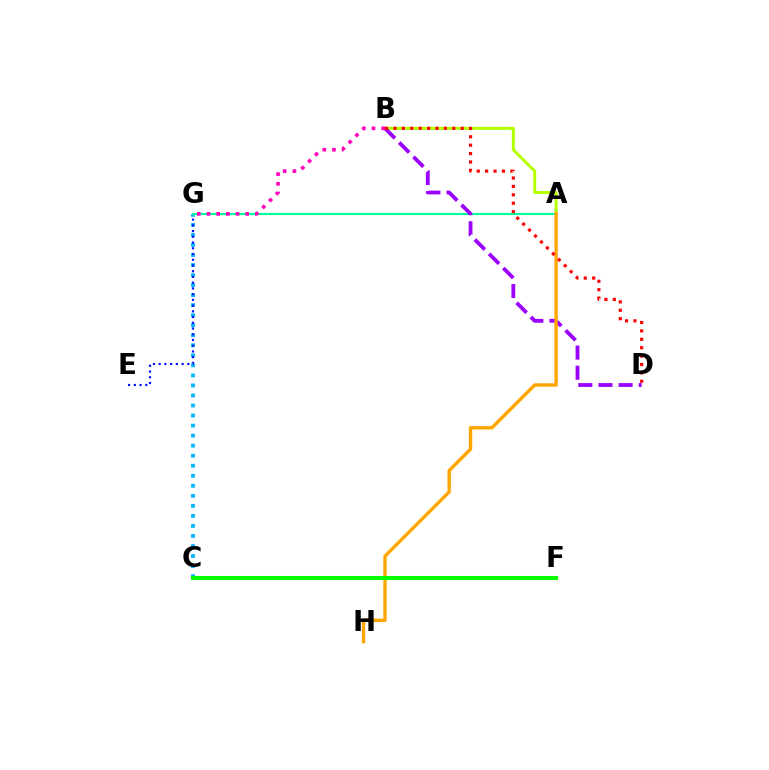{('C', 'G'): [{'color': '#00b5ff', 'line_style': 'dotted', 'thickness': 2.73}], ('A', 'B'): [{'color': '#b3ff00', 'line_style': 'solid', 'thickness': 2.16}], ('E', 'G'): [{'color': '#0010ff', 'line_style': 'dotted', 'thickness': 1.56}], ('A', 'G'): [{'color': '#00ff9d', 'line_style': 'solid', 'thickness': 1.53}], ('B', 'D'): [{'color': '#9b00ff', 'line_style': 'dashed', 'thickness': 2.73}, {'color': '#ff0000', 'line_style': 'dotted', 'thickness': 2.28}], ('A', 'H'): [{'color': '#ffa500', 'line_style': 'solid', 'thickness': 2.43}], ('B', 'G'): [{'color': '#ff00bd', 'line_style': 'dotted', 'thickness': 2.63}], ('C', 'F'): [{'color': '#08ff00', 'line_style': 'solid', 'thickness': 2.93}]}